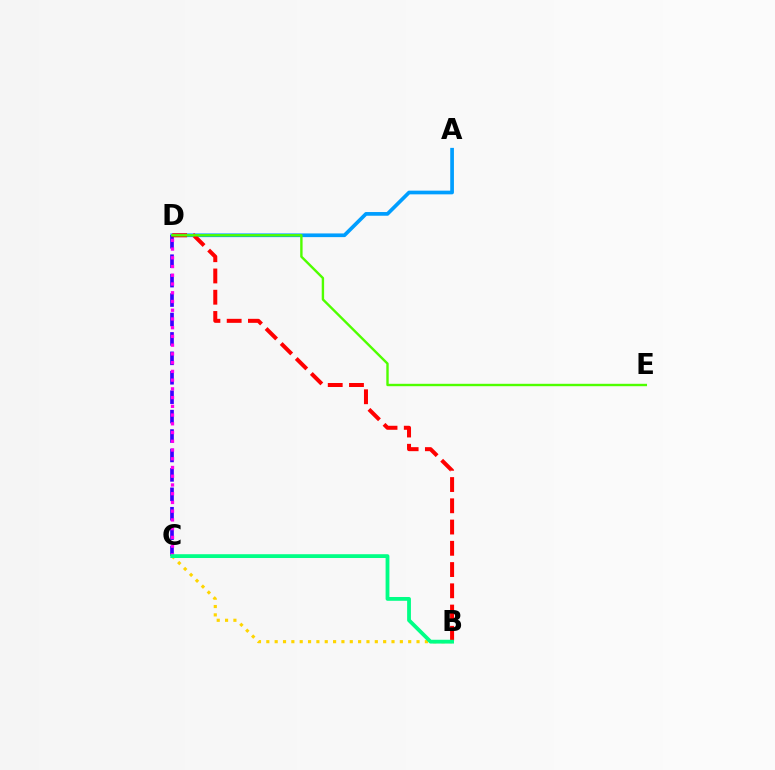{('A', 'D'): [{'color': '#009eff', 'line_style': 'solid', 'thickness': 2.66}], ('B', 'C'): [{'color': '#ffd500', 'line_style': 'dotted', 'thickness': 2.27}, {'color': '#00ff86', 'line_style': 'solid', 'thickness': 2.74}], ('C', 'D'): [{'color': '#3700ff', 'line_style': 'dashed', 'thickness': 2.64}, {'color': '#ff00ed', 'line_style': 'dotted', 'thickness': 2.37}], ('B', 'D'): [{'color': '#ff0000', 'line_style': 'dashed', 'thickness': 2.89}], ('D', 'E'): [{'color': '#4fff00', 'line_style': 'solid', 'thickness': 1.73}]}